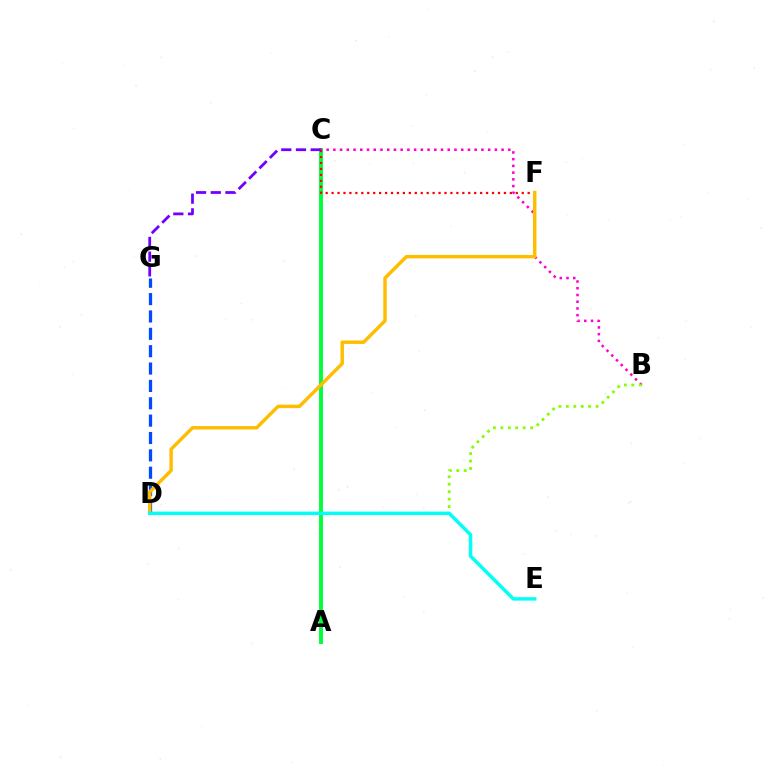{('A', 'C'): [{'color': '#00ff39', 'line_style': 'solid', 'thickness': 2.82}], ('B', 'C'): [{'color': '#ff00cf', 'line_style': 'dotted', 'thickness': 1.83}], ('D', 'G'): [{'color': '#004bff', 'line_style': 'dashed', 'thickness': 2.36}], ('C', 'F'): [{'color': '#ff0000', 'line_style': 'dotted', 'thickness': 1.61}], ('B', 'D'): [{'color': '#84ff00', 'line_style': 'dotted', 'thickness': 2.02}], ('D', 'F'): [{'color': '#ffbd00', 'line_style': 'solid', 'thickness': 2.48}], ('C', 'G'): [{'color': '#7200ff', 'line_style': 'dashed', 'thickness': 2.0}], ('D', 'E'): [{'color': '#00fff6', 'line_style': 'solid', 'thickness': 2.5}]}